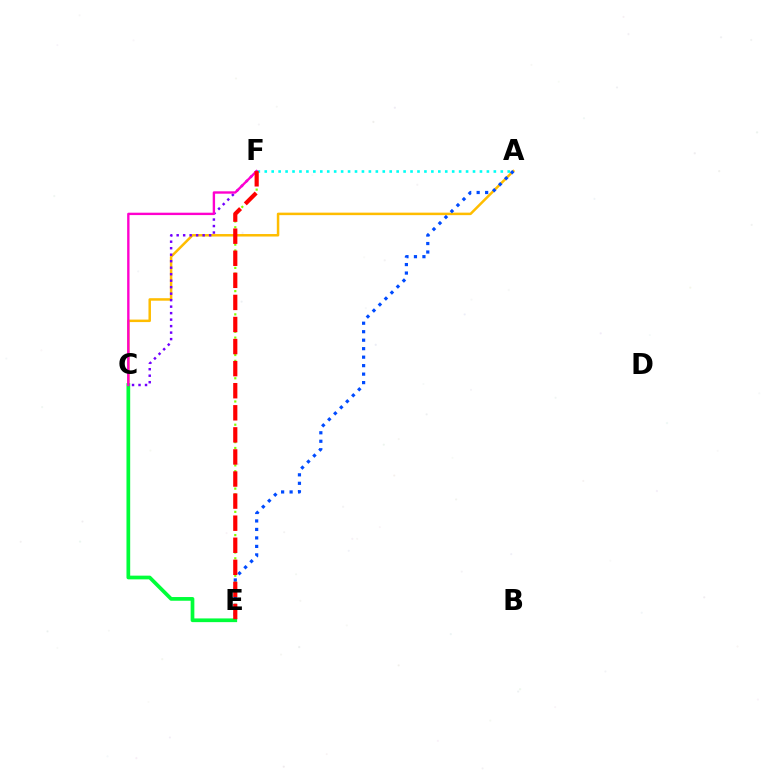{('A', 'C'): [{'color': '#ffbd00', 'line_style': 'solid', 'thickness': 1.8}], ('E', 'F'): [{'color': '#84ff00', 'line_style': 'dotted', 'thickness': 1.58}, {'color': '#ff0000', 'line_style': 'dashed', 'thickness': 3.0}], ('C', 'E'): [{'color': '#00ff39', 'line_style': 'solid', 'thickness': 2.67}], ('C', 'F'): [{'color': '#7200ff', 'line_style': 'dotted', 'thickness': 1.76}, {'color': '#ff00cf', 'line_style': 'solid', 'thickness': 1.71}], ('A', 'F'): [{'color': '#00fff6', 'line_style': 'dotted', 'thickness': 1.89}], ('A', 'E'): [{'color': '#004bff', 'line_style': 'dotted', 'thickness': 2.31}]}